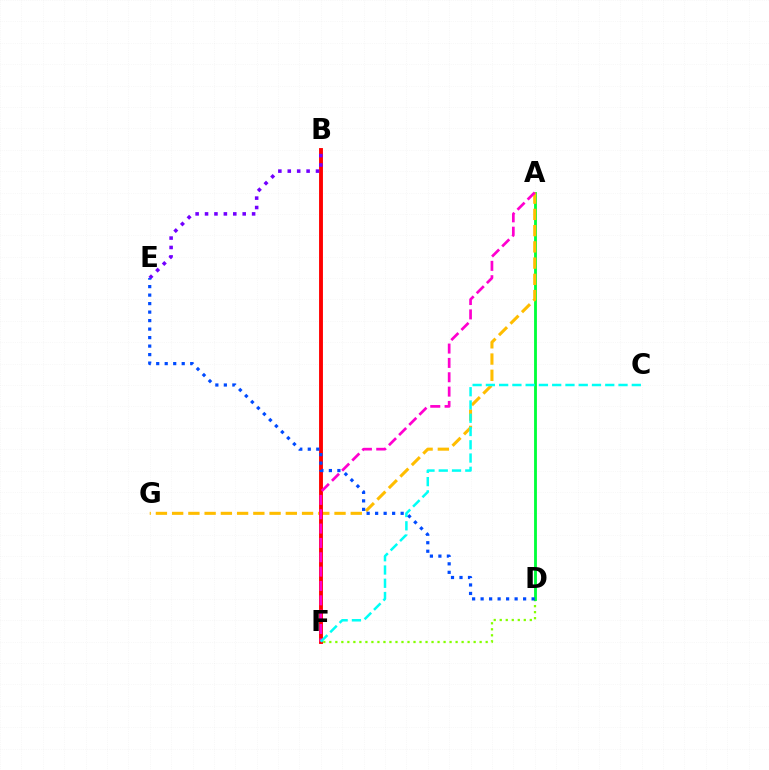{('D', 'F'): [{'color': '#84ff00', 'line_style': 'dotted', 'thickness': 1.63}], ('A', 'D'): [{'color': '#00ff39', 'line_style': 'solid', 'thickness': 2.04}], ('A', 'G'): [{'color': '#ffbd00', 'line_style': 'dashed', 'thickness': 2.21}], ('B', 'F'): [{'color': '#ff0000', 'line_style': 'solid', 'thickness': 2.79}], ('B', 'E'): [{'color': '#7200ff', 'line_style': 'dotted', 'thickness': 2.56}], ('A', 'F'): [{'color': '#ff00cf', 'line_style': 'dashed', 'thickness': 1.95}], ('C', 'F'): [{'color': '#00fff6', 'line_style': 'dashed', 'thickness': 1.8}], ('D', 'E'): [{'color': '#004bff', 'line_style': 'dotted', 'thickness': 2.31}]}